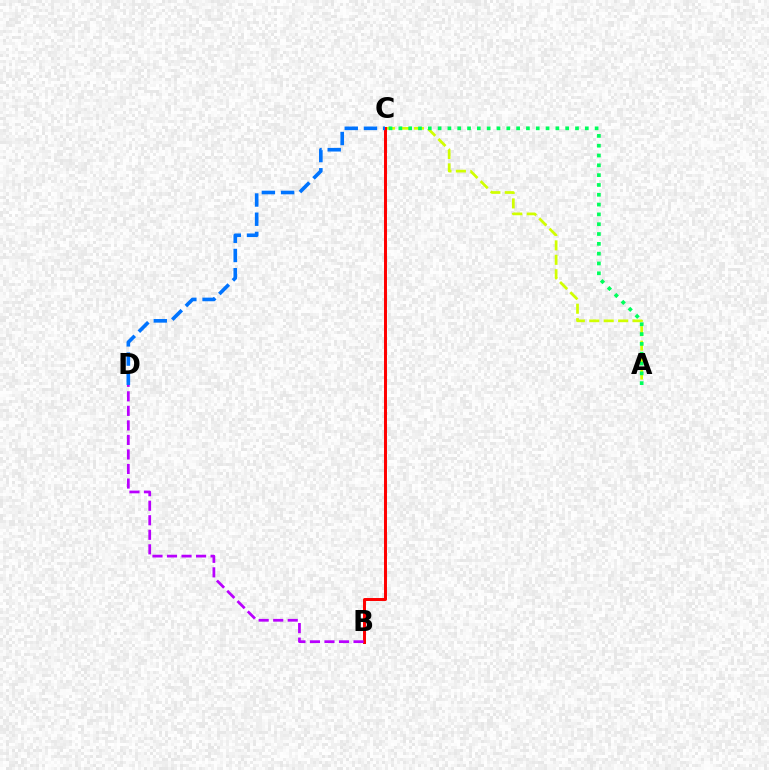{('A', 'C'): [{'color': '#d1ff00', 'line_style': 'dashed', 'thickness': 1.96}, {'color': '#00ff5c', 'line_style': 'dotted', 'thickness': 2.67}], ('B', 'C'): [{'color': '#ff0000', 'line_style': 'solid', 'thickness': 2.14}], ('B', 'D'): [{'color': '#b900ff', 'line_style': 'dashed', 'thickness': 1.97}], ('C', 'D'): [{'color': '#0074ff', 'line_style': 'dashed', 'thickness': 2.61}]}